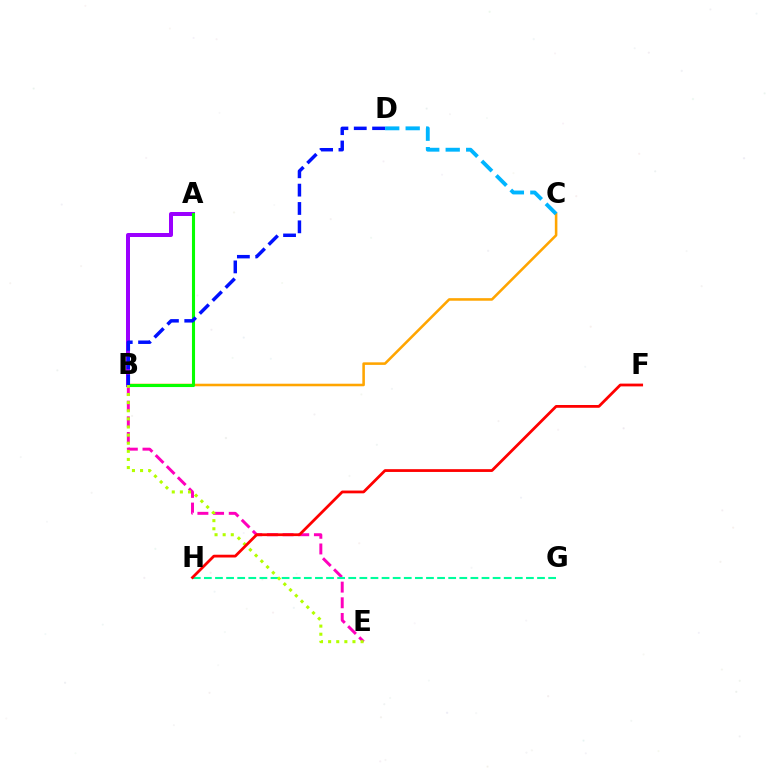{('B', 'E'): [{'color': '#ff00bd', 'line_style': 'dashed', 'thickness': 2.13}, {'color': '#b3ff00', 'line_style': 'dotted', 'thickness': 2.2}], ('B', 'C'): [{'color': '#ffa500', 'line_style': 'solid', 'thickness': 1.85}], ('A', 'B'): [{'color': '#9b00ff', 'line_style': 'solid', 'thickness': 2.88}, {'color': '#08ff00', 'line_style': 'solid', 'thickness': 2.22}], ('G', 'H'): [{'color': '#00ff9d', 'line_style': 'dashed', 'thickness': 1.51}], ('C', 'D'): [{'color': '#00b5ff', 'line_style': 'dashed', 'thickness': 2.78}], ('B', 'D'): [{'color': '#0010ff', 'line_style': 'dashed', 'thickness': 2.49}], ('F', 'H'): [{'color': '#ff0000', 'line_style': 'solid', 'thickness': 2.0}]}